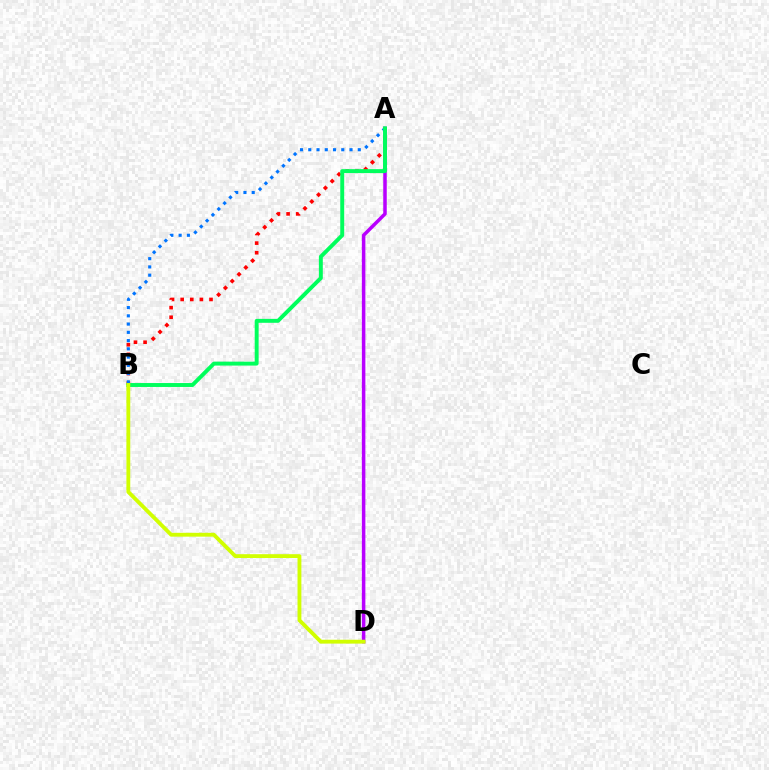{('A', 'D'): [{'color': '#b900ff', 'line_style': 'solid', 'thickness': 2.53}], ('A', 'B'): [{'color': '#ff0000', 'line_style': 'dotted', 'thickness': 2.61}, {'color': '#0074ff', 'line_style': 'dotted', 'thickness': 2.24}, {'color': '#00ff5c', 'line_style': 'solid', 'thickness': 2.83}], ('B', 'D'): [{'color': '#d1ff00', 'line_style': 'solid', 'thickness': 2.77}]}